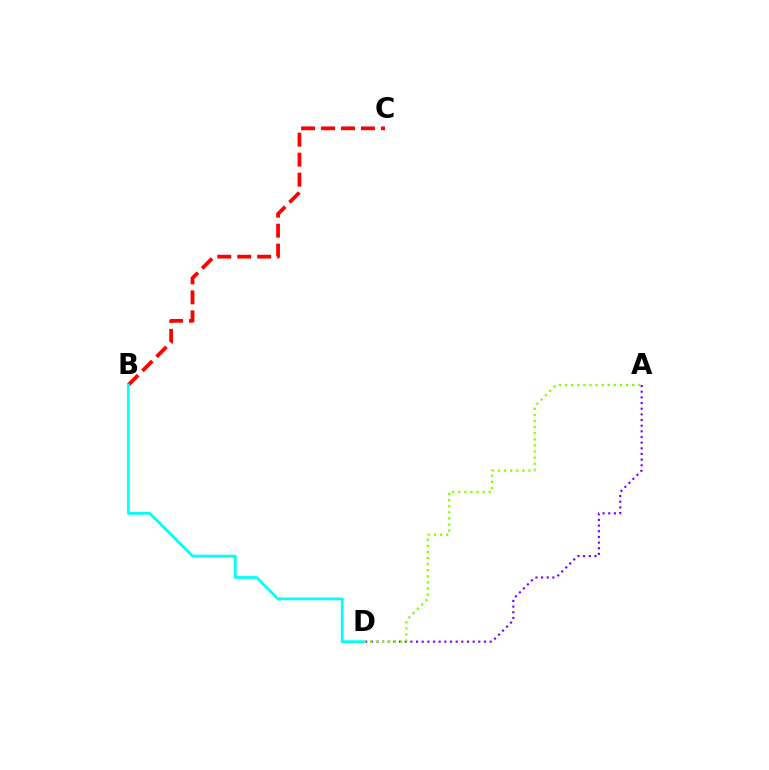{('A', 'D'): [{'color': '#7200ff', 'line_style': 'dotted', 'thickness': 1.54}, {'color': '#84ff00', 'line_style': 'dotted', 'thickness': 1.66}], ('B', 'C'): [{'color': '#ff0000', 'line_style': 'dashed', 'thickness': 2.71}], ('B', 'D'): [{'color': '#00fff6', 'line_style': 'solid', 'thickness': 2.0}]}